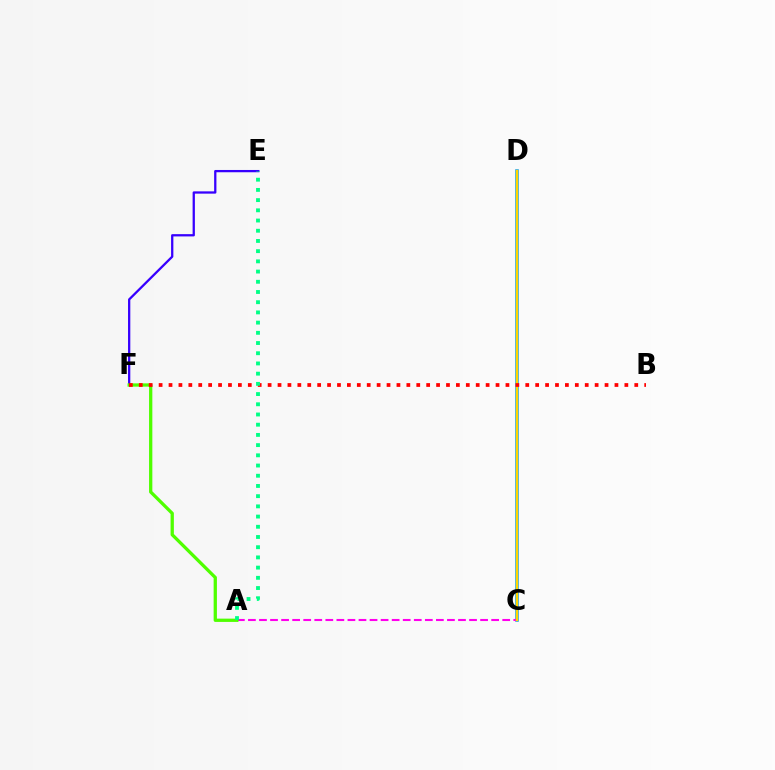{('C', 'D'): [{'color': '#009eff', 'line_style': 'solid', 'thickness': 2.54}, {'color': '#ffd500', 'line_style': 'solid', 'thickness': 1.72}], ('E', 'F'): [{'color': '#3700ff', 'line_style': 'solid', 'thickness': 1.64}], ('A', 'C'): [{'color': '#ff00ed', 'line_style': 'dashed', 'thickness': 1.5}], ('A', 'F'): [{'color': '#4fff00', 'line_style': 'solid', 'thickness': 2.37}], ('B', 'F'): [{'color': '#ff0000', 'line_style': 'dotted', 'thickness': 2.69}], ('A', 'E'): [{'color': '#00ff86', 'line_style': 'dotted', 'thickness': 2.77}]}